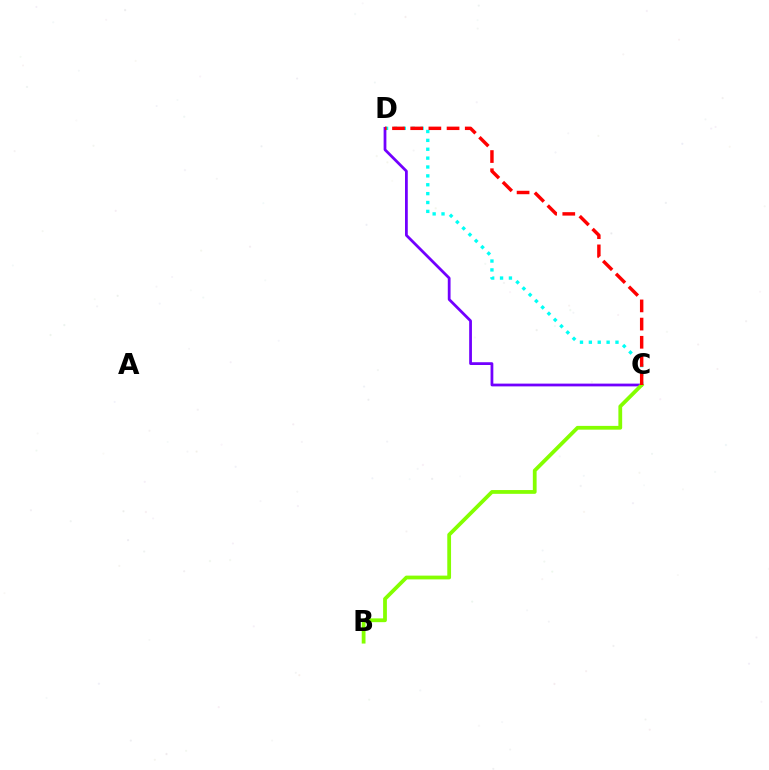{('C', 'D'): [{'color': '#7200ff', 'line_style': 'solid', 'thickness': 1.99}, {'color': '#00fff6', 'line_style': 'dotted', 'thickness': 2.41}, {'color': '#ff0000', 'line_style': 'dashed', 'thickness': 2.47}], ('B', 'C'): [{'color': '#84ff00', 'line_style': 'solid', 'thickness': 2.72}]}